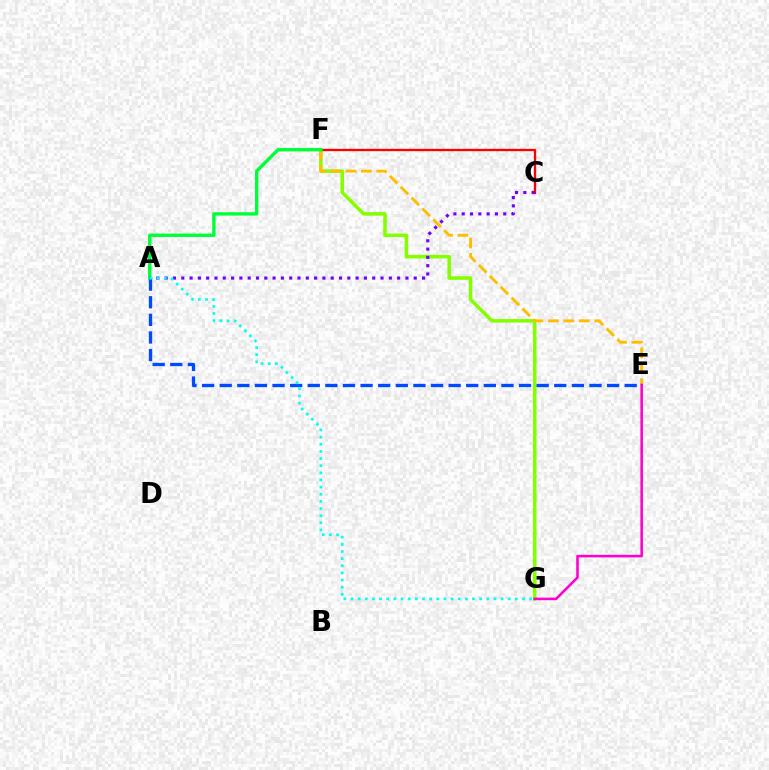{('F', 'G'): [{'color': '#84ff00', 'line_style': 'solid', 'thickness': 2.54}], ('C', 'F'): [{'color': '#ff0000', 'line_style': 'solid', 'thickness': 1.67}], ('A', 'E'): [{'color': '#004bff', 'line_style': 'dashed', 'thickness': 2.39}], ('E', 'F'): [{'color': '#ffbd00', 'line_style': 'dashed', 'thickness': 2.09}], ('A', 'F'): [{'color': '#00ff39', 'line_style': 'solid', 'thickness': 2.43}], ('A', 'C'): [{'color': '#7200ff', 'line_style': 'dotted', 'thickness': 2.26}], ('E', 'G'): [{'color': '#ff00cf', 'line_style': 'solid', 'thickness': 1.85}], ('A', 'G'): [{'color': '#00fff6', 'line_style': 'dotted', 'thickness': 1.94}]}